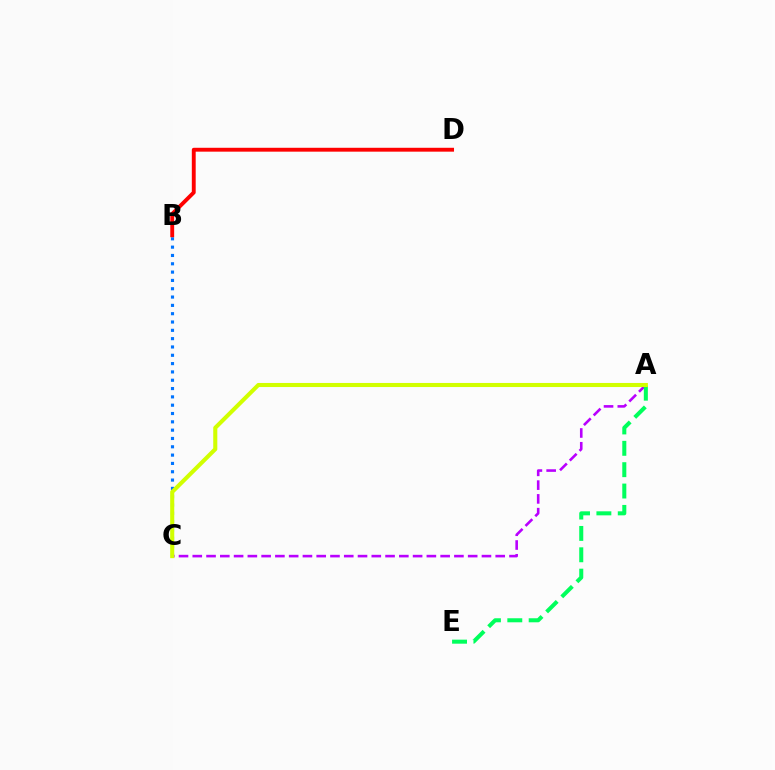{('B', 'C'): [{'color': '#0074ff', 'line_style': 'dotted', 'thickness': 2.26}], ('A', 'C'): [{'color': '#b900ff', 'line_style': 'dashed', 'thickness': 1.87}, {'color': '#d1ff00', 'line_style': 'solid', 'thickness': 2.94}], ('A', 'E'): [{'color': '#00ff5c', 'line_style': 'dashed', 'thickness': 2.9}], ('B', 'D'): [{'color': '#ff0000', 'line_style': 'solid', 'thickness': 2.79}]}